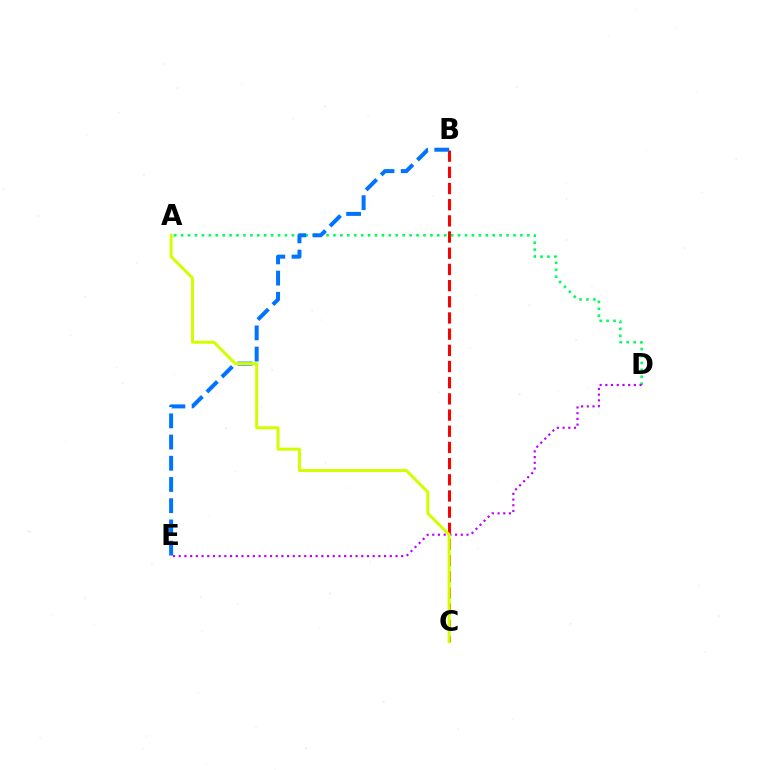{('B', 'C'): [{'color': '#ff0000', 'line_style': 'dashed', 'thickness': 2.2}], ('A', 'D'): [{'color': '#00ff5c', 'line_style': 'dotted', 'thickness': 1.88}], ('B', 'E'): [{'color': '#0074ff', 'line_style': 'dashed', 'thickness': 2.88}], ('D', 'E'): [{'color': '#b900ff', 'line_style': 'dotted', 'thickness': 1.55}], ('A', 'C'): [{'color': '#d1ff00', 'line_style': 'solid', 'thickness': 2.17}]}